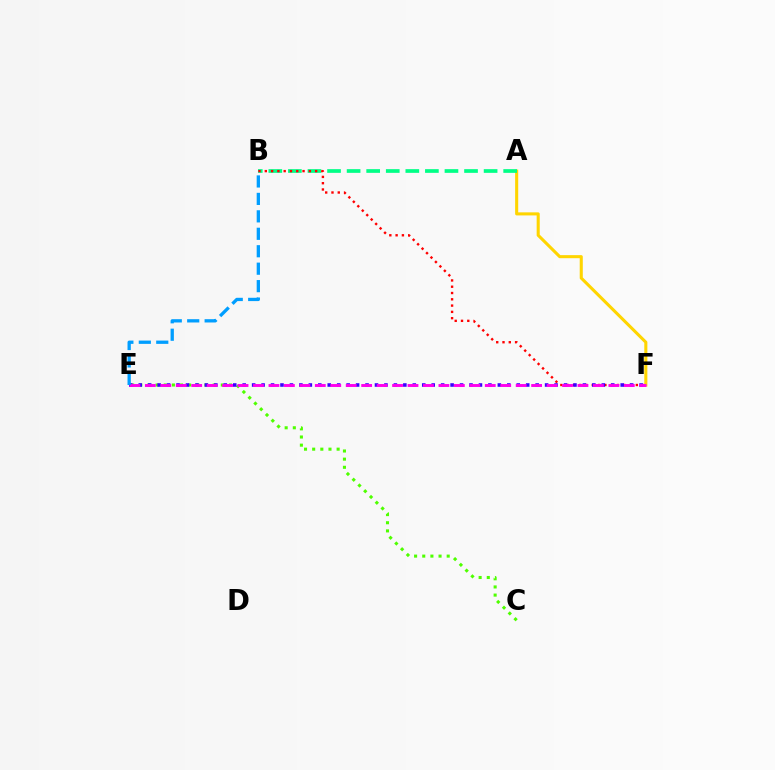{('A', 'F'): [{'color': '#ffd500', 'line_style': 'solid', 'thickness': 2.21}], ('C', 'E'): [{'color': '#4fff00', 'line_style': 'dotted', 'thickness': 2.21}], ('A', 'B'): [{'color': '#00ff86', 'line_style': 'dashed', 'thickness': 2.66}], ('B', 'F'): [{'color': '#ff0000', 'line_style': 'dotted', 'thickness': 1.71}], ('E', 'F'): [{'color': '#3700ff', 'line_style': 'dotted', 'thickness': 2.57}, {'color': '#ff00ed', 'line_style': 'dashed', 'thickness': 2.1}], ('B', 'E'): [{'color': '#009eff', 'line_style': 'dashed', 'thickness': 2.37}]}